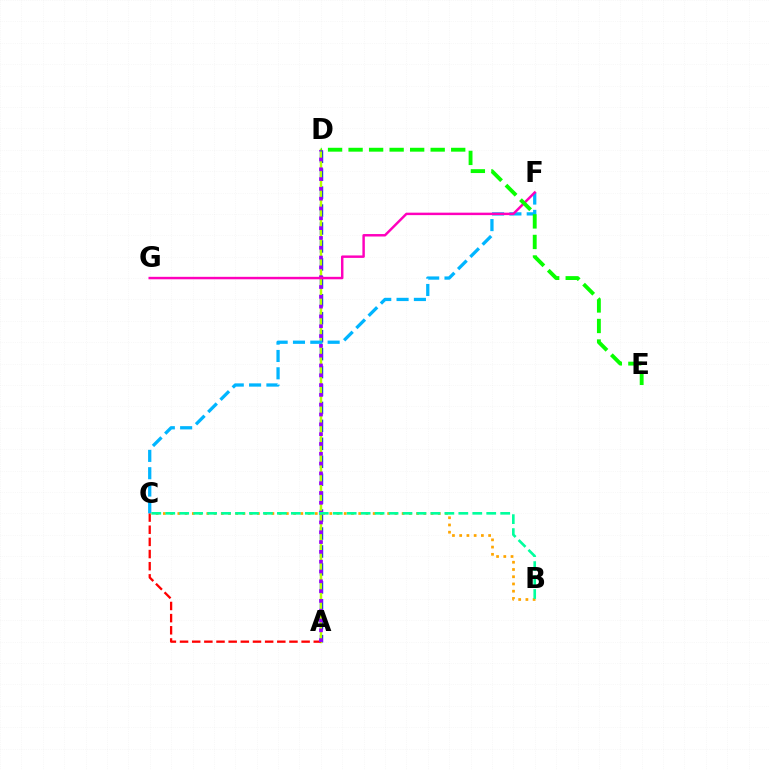{('A', 'D'): [{'color': '#0010ff', 'line_style': 'dashed', 'thickness': 2.44}, {'color': '#b3ff00', 'line_style': 'solid', 'thickness': 1.77}, {'color': '#9b00ff', 'line_style': 'dotted', 'thickness': 2.67}], ('A', 'C'): [{'color': '#ff0000', 'line_style': 'dashed', 'thickness': 1.65}], ('B', 'C'): [{'color': '#ffa500', 'line_style': 'dotted', 'thickness': 1.97}, {'color': '#00ff9d', 'line_style': 'dashed', 'thickness': 1.9}], ('C', 'F'): [{'color': '#00b5ff', 'line_style': 'dashed', 'thickness': 2.35}], ('F', 'G'): [{'color': '#ff00bd', 'line_style': 'solid', 'thickness': 1.77}], ('D', 'E'): [{'color': '#08ff00', 'line_style': 'dashed', 'thickness': 2.79}]}